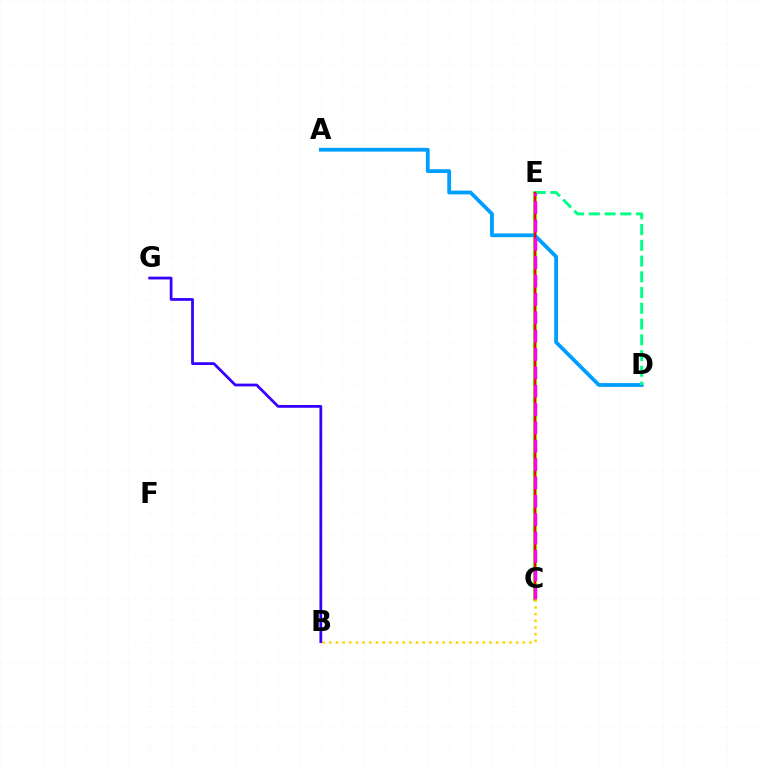{('B', 'G'): [{'color': '#3700ff', 'line_style': 'solid', 'thickness': 2.0}], ('C', 'E'): [{'color': '#4fff00', 'line_style': 'solid', 'thickness': 2.72}, {'color': '#ff0000', 'line_style': 'solid', 'thickness': 1.65}, {'color': '#ff00ed', 'line_style': 'dashed', 'thickness': 2.49}], ('A', 'D'): [{'color': '#009eff', 'line_style': 'solid', 'thickness': 2.73}], ('D', 'E'): [{'color': '#00ff86', 'line_style': 'dashed', 'thickness': 2.14}], ('B', 'C'): [{'color': '#ffd500', 'line_style': 'dotted', 'thickness': 1.81}]}